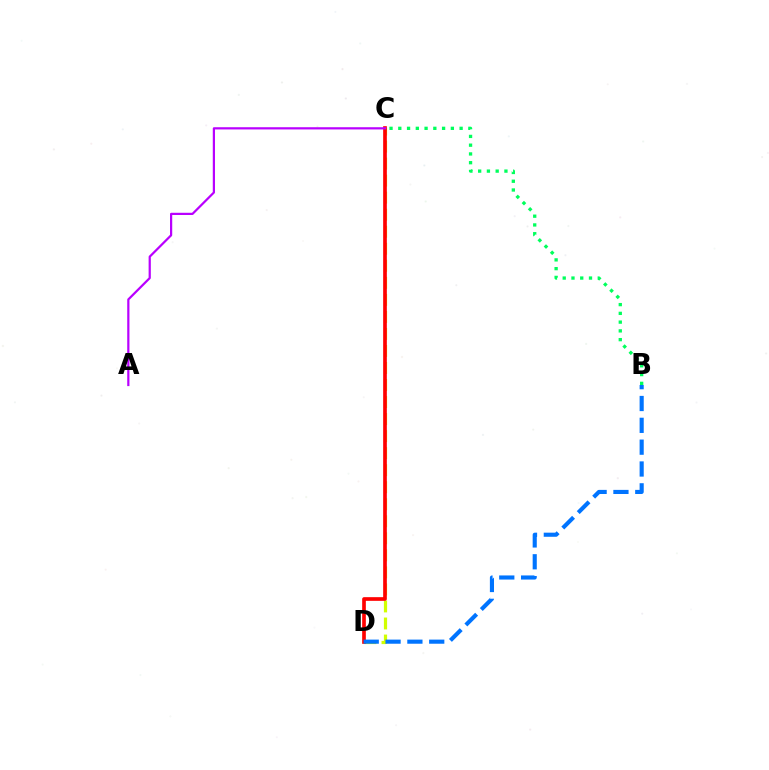{('B', 'C'): [{'color': '#00ff5c', 'line_style': 'dotted', 'thickness': 2.38}], ('C', 'D'): [{'color': '#d1ff00', 'line_style': 'dashed', 'thickness': 2.31}, {'color': '#ff0000', 'line_style': 'solid', 'thickness': 2.64}], ('A', 'C'): [{'color': '#b900ff', 'line_style': 'solid', 'thickness': 1.6}], ('B', 'D'): [{'color': '#0074ff', 'line_style': 'dashed', 'thickness': 2.97}]}